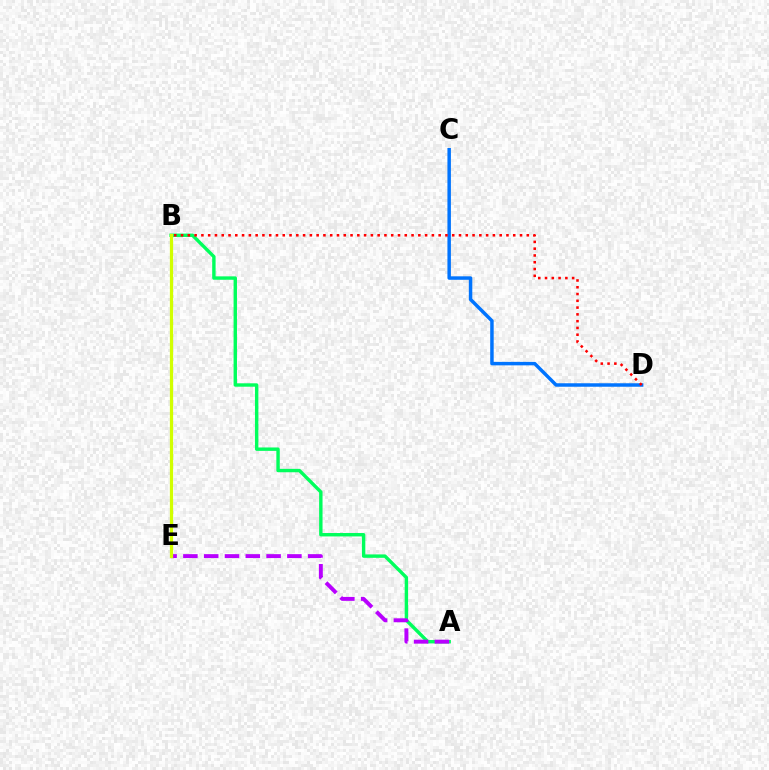{('A', 'B'): [{'color': '#00ff5c', 'line_style': 'solid', 'thickness': 2.45}], ('C', 'D'): [{'color': '#0074ff', 'line_style': 'solid', 'thickness': 2.5}], ('A', 'E'): [{'color': '#b900ff', 'line_style': 'dashed', 'thickness': 2.83}], ('B', 'D'): [{'color': '#ff0000', 'line_style': 'dotted', 'thickness': 1.84}], ('B', 'E'): [{'color': '#d1ff00', 'line_style': 'solid', 'thickness': 2.33}]}